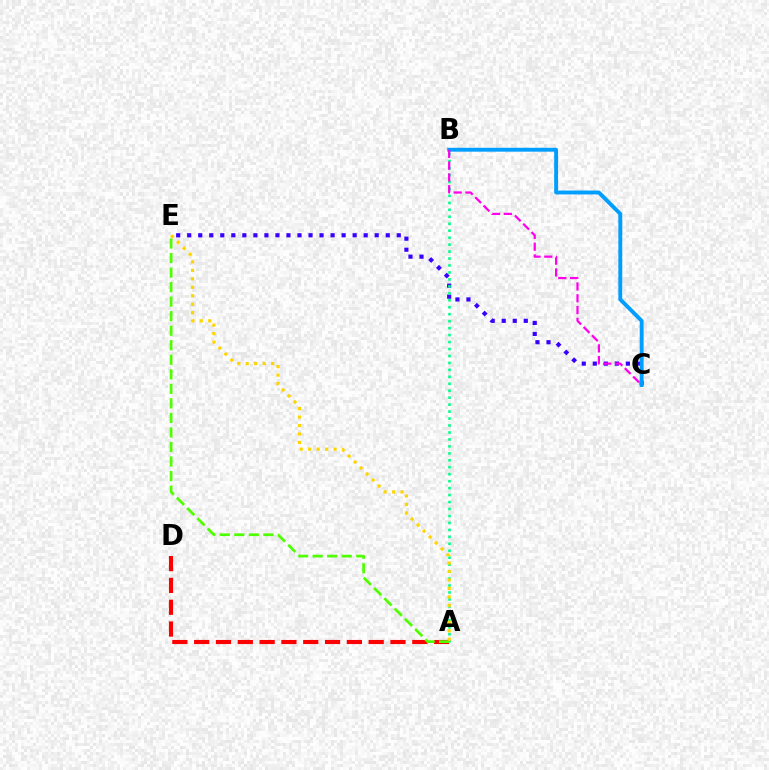{('C', 'E'): [{'color': '#3700ff', 'line_style': 'dotted', 'thickness': 3.0}], ('A', 'B'): [{'color': '#00ff86', 'line_style': 'dotted', 'thickness': 1.89}], ('A', 'D'): [{'color': '#ff0000', 'line_style': 'dashed', 'thickness': 2.96}], ('A', 'E'): [{'color': '#4fff00', 'line_style': 'dashed', 'thickness': 1.97}, {'color': '#ffd500', 'line_style': 'dotted', 'thickness': 2.3}], ('B', 'C'): [{'color': '#009eff', 'line_style': 'solid', 'thickness': 2.8}, {'color': '#ff00ed', 'line_style': 'dashed', 'thickness': 1.6}]}